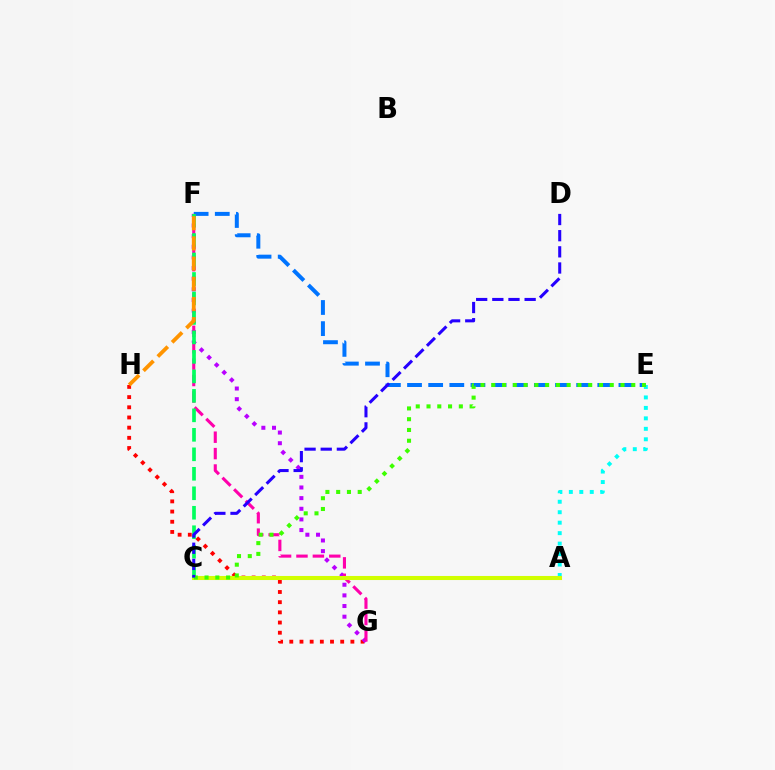{('G', 'H'): [{'color': '#ff0000', 'line_style': 'dotted', 'thickness': 2.77}], ('A', 'E'): [{'color': '#00fff6', 'line_style': 'dotted', 'thickness': 2.84}], ('E', 'F'): [{'color': '#0074ff', 'line_style': 'dashed', 'thickness': 2.87}], ('F', 'G'): [{'color': '#b900ff', 'line_style': 'dotted', 'thickness': 2.89}, {'color': '#ff00ac', 'line_style': 'dashed', 'thickness': 2.23}], ('A', 'C'): [{'color': '#d1ff00', 'line_style': 'solid', 'thickness': 2.93}], ('C', 'F'): [{'color': '#00ff5c', 'line_style': 'dashed', 'thickness': 2.65}], ('C', 'E'): [{'color': '#3dff00', 'line_style': 'dotted', 'thickness': 2.93}], ('C', 'D'): [{'color': '#2500ff', 'line_style': 'dashed', 'thickness': 2.19}], ('F', 'H'): [{'color': '#ff9400', 'line_style': 'dashed', 'thickness': 2.74}]}